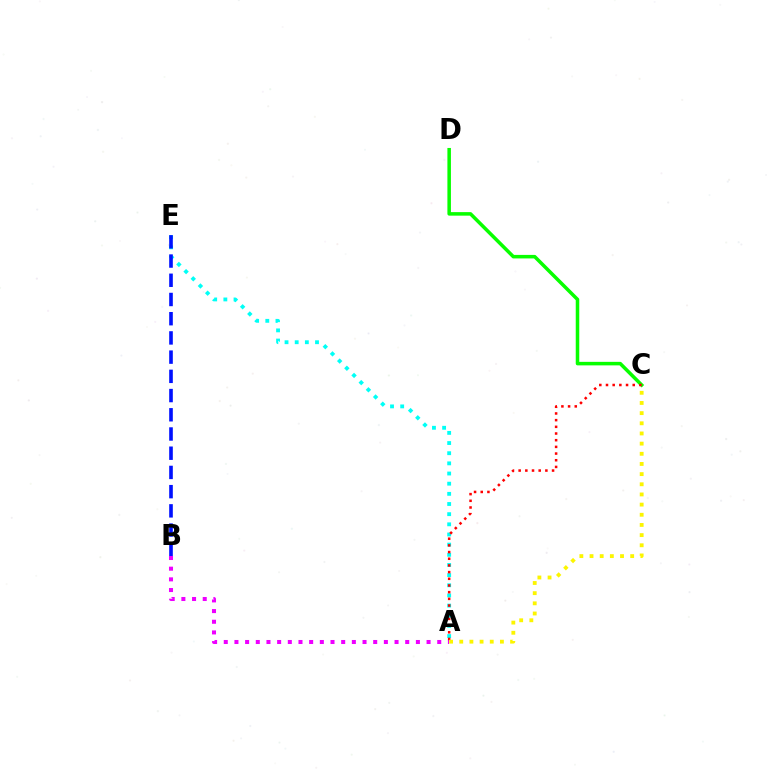{('C', 'D'): [{'color': '#08ff00', 'line_style': 'solid', 'thickness': 2.54}], ('A', 'B'): [{'color': '#ee00ff', 'line_style': 'dotted', 'thickness': 2.9}], ('A', 'E'): [{'color': '#00fff6', 'line_style': 'dotted', 'thickness': 2.76}], ('A', 'C'): [{'color': '#ff0000', 'line_style': 'dotted', 'thickness': 1.82}, {'color': '#fcf500', 'line_style': 'dotted', 'thickness': 2.76}], ('B', 'E'): [{'color': '#0010ff', 'line_style': 'dashed', 'thickness': 2.61}]}